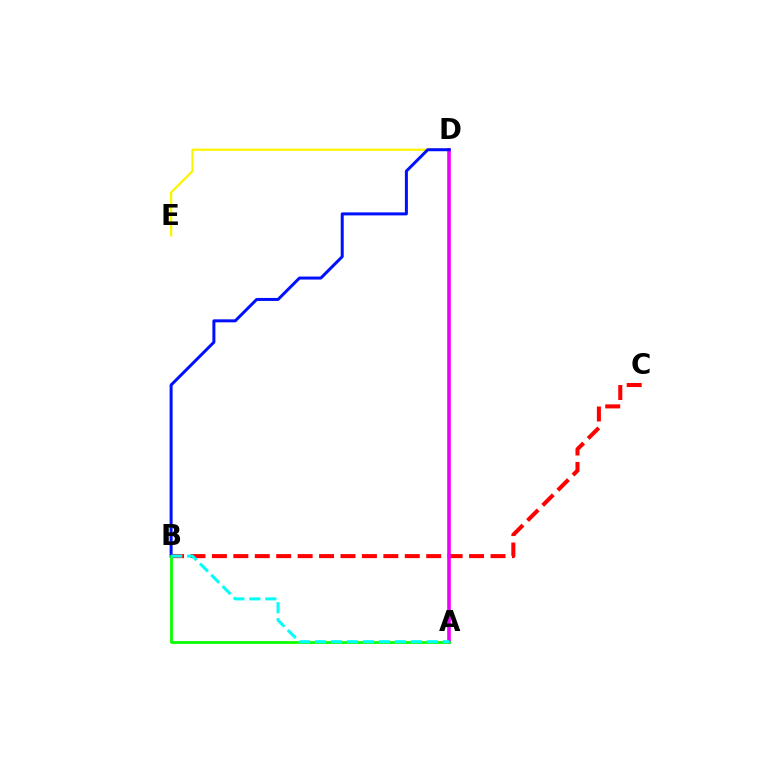{('B', 'C'): [{'color': '#ff0000', 'line_style': 'dashed', 'thickness': 2.91}], ('D', 'E'): [{'color': '#fcf500', 'line_style': 'solid', 'thickness': 1.64}], ('A', 'D'): [{'color': '#ee00ff', 'line_style': 'solid', 'thickness': 2.59}], ('B', 'D'): [{'color': '#0010ff', 'line_style': 'solid', 'thickness': 2.16}], ('A', 'B'): [{'color': '#08ff00', 'line_style': 'solid', 'thickness': 1.99}, {'color': '#00fff6', 'line_style': 'dashed', 'thickness': 2.17}]}